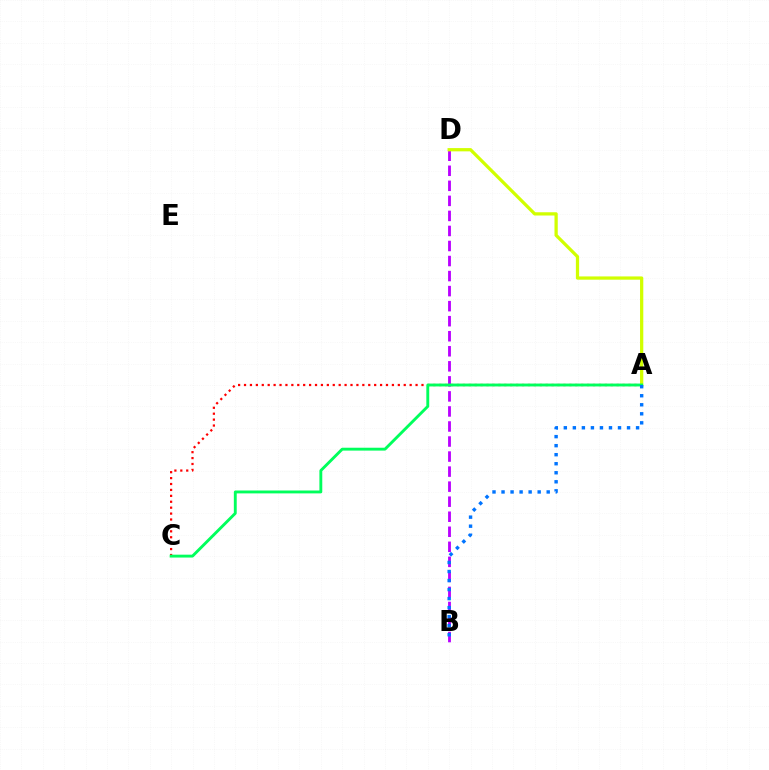{('B', 'D'): [{'color': '#b900ff', 'line_style': 'dashed', 'thickness': 2.04}], ('A', 'C'): [{'color': '#ff0000', 'line_style': 'dotted', 'thickness': 1.61}, {'color': '#00ff5c', 'line_style': 'solid', 'thickness': 2.07}], ('A', 'D'): [{'color': '#d1ff00', 'line_style': 'solid', 'thickness': 2.35}], ('A', 'B'): [{'color': '#0074ff', 'line_style': 'dotted', 'thickness': 2.45}]}